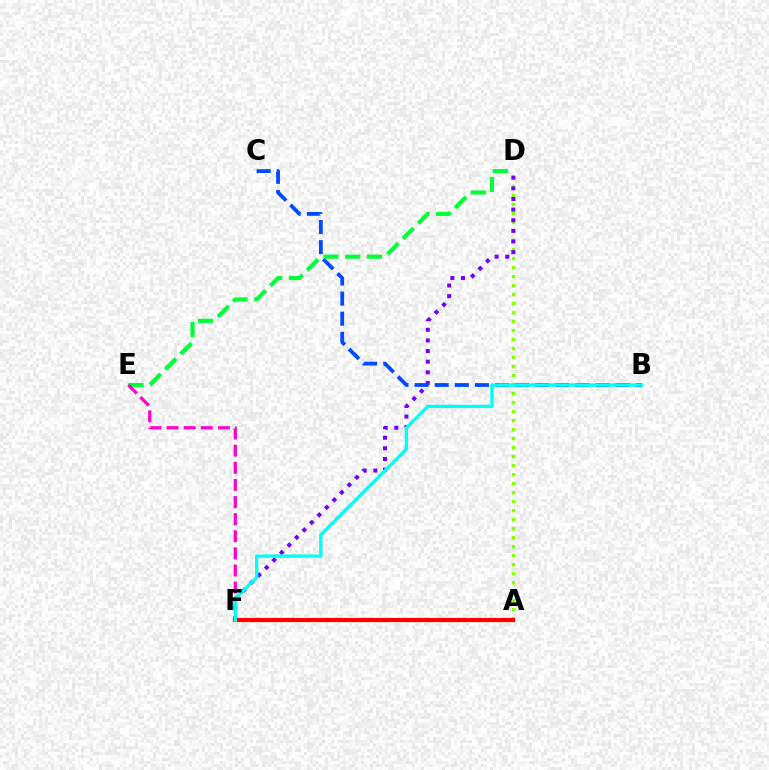{('A', 'D'): [{'color': '#84ff00', 'line_style': 'dotted', 'thickness': 2.45}], ('D', 'F'): [{'color': '#7200ff', 'line_style': 'dotted', 'thickness': 2.89}], ('B', 'C'): [{'color': '#004bff', 'line_style': 'dashed', 'thickness': 2.73}], ('D', 'E'): [{'color': '#00ff39', 'line_style': 'dashed', 'thickness': 2.95}], ('E', 'F'): [{'color': '#ff00cf', 'line_style': 'dashed', 'thickness': 2.33}], ('A', 'F'): [{'color': '#ffbd00', 'line_style': 'solid', 'thickness': 2.25}, {'color': '#ff0000', 'line_style': 'solid', 'thickness': 2.99}], ('B', 'F'): [{'color': '#00fff6', 'line_style': 'solid', 'thickness': 2.39}]}